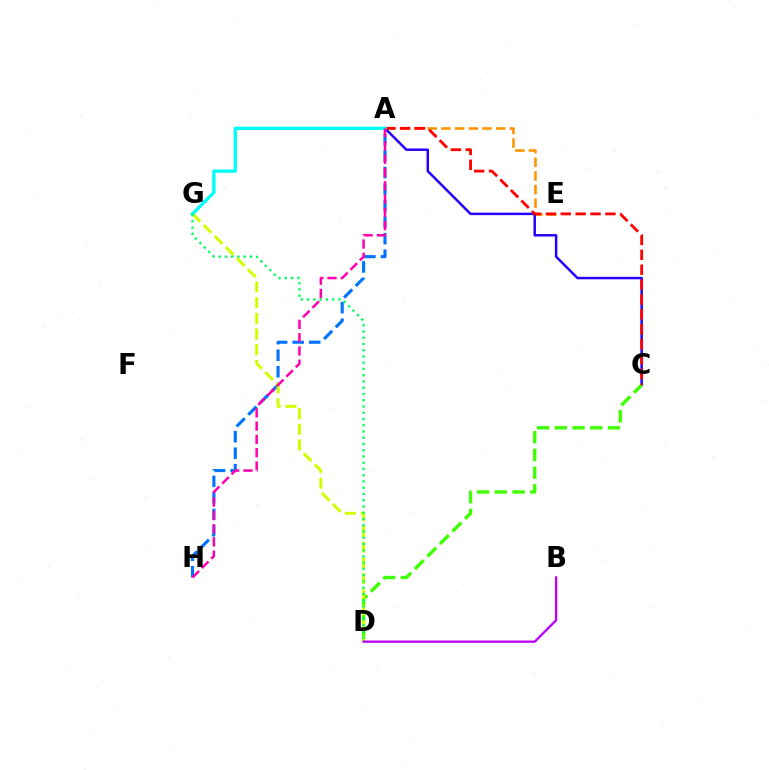{('A', 'E'): [{'color': '#ff9400', 'line_style': 'dashed', 'thickness': 1.86}], ('A', 'H'): [{'color': '#0074ff', 'line_style': 'dashed', 'thickness': 2.25}, {'color': '#ff00ac', 'line_style': 'dashed', 'thickness': 1.8}], ('A', 'C'): [{'color': '#2500ff', 'line_style': 'solid', 'thickness': 1.78}, {'color': '#ff0000', 'line_style': 'dashed', 'thickness': 2.02}], ('C', 'D'): [{'color': '#3dff00', 'line_style': 'dashed', 'thickness': 2.41}], ('D', 'G'): [{'color': '#d1ff00', 'line_style': 'dashed', 'thickness': 2.13}, {'color': '#00ff5c', 'line_style': 'dotted', 'thickness': 1.7}], ('B', 'D'): [{'color': '#b900ff', 'line_style': 'solid', 'thickness': 1.66}], ('A', 'G'): [{'color': '#00fff6', 'line_style': 'solid', 'thickness': 2.39}]}